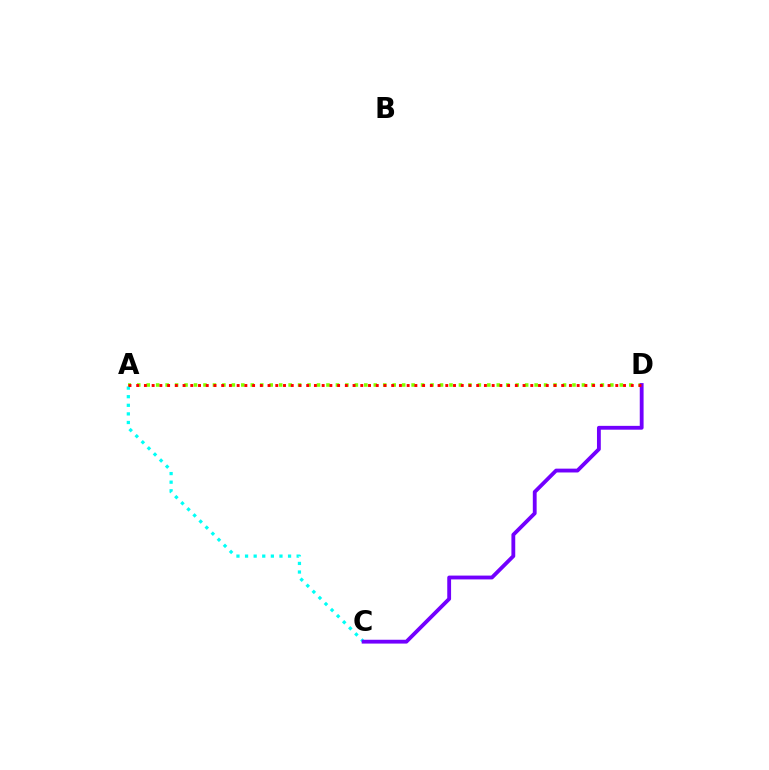{('A', 'D'): [{'color': '#84ff00', 'line_style': 'dotted', 'thickness': 2.57}, {'color': '#ff0000', 'line_style': 'dotted', 'thickness': 2.1}], ('A', 'C'): [{'color': '#00fff6', 'line_style': 'dotted', 'thickness': 2.34}], ('C', 'D'): [{'color': '#7200ff', 'line_style': 'solid', 'thickness': 2.76}]}